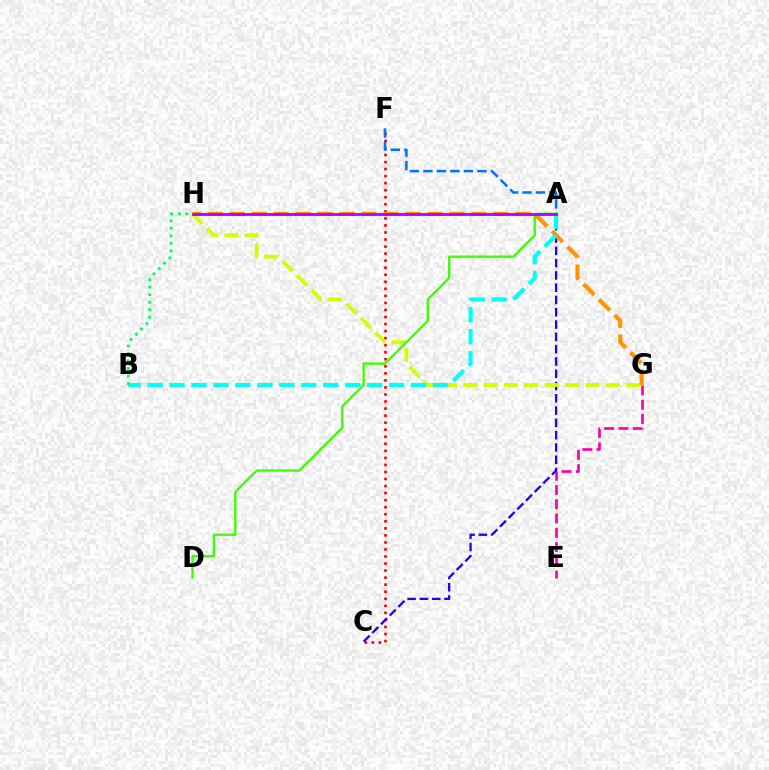{('C', 'F'): [{'color': '#ff0000', 'line_style': 'dotted', 'thickness': 1.91}], ('E', 'G'): [{'color': '#ff00ac', 'line_style': 'dashed', 'thickness': 1.94}], ('A', 'C'): [{'color': '#2500ff', 'line_style': 'dashed', 'thickness': 1.67}], ('A', 'F'): [{'color': '#0074ff', 'line_style': 'dashed', 'thickness': 1.83}], ('G', 'H'): [{'color': '#d1ff00', 'line_style': 'dashed', 'thickness': 2.77}, {'color': '#ff9400', 'line_style': 'dashed', 'thickness': 2.98}], ('A', 'D'): [{'color': '#3dff00', 'line_style': 'solid', 'thickness': 1.68}], ('A', 'B'): [{'color': '#00fff6', 'line_style': 'dashed', 'thickness': 2.98}], ('B', 'H'): [{'color': '#00ff5c', 'line_style': 'dotted', 'thickness': 2.04}], ('A', 'H'): [{'color': '#b900ff', 'line_style': 'solid', 'thickness': 2.04}]}